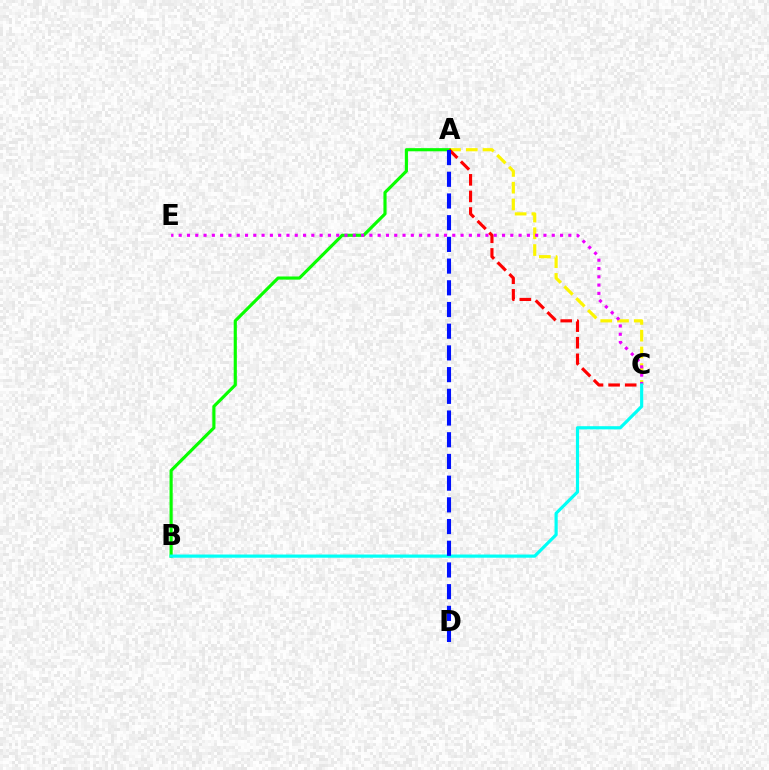{('A', 'C'): [{'color': '#fcf500', 'line_style': 'dashed', 'thickness': 2.28}, {'color': '#ff0000', 'line_style': 'dashed', 'thickness': 2.25}], ('A', 'B'): [{'color': '#08ff00', 'line_style': 'solid', 'thickness': 2.27}], ('C', 'E'): [{'color': '#ee00ff', 'line_style': 'dotted', 'thickness': 2.25}], ('B', 'C'): [{'color': '#00fff6', 'line_style': 'solid', 'thickness': 2.28}], ('A', 'D'): [{'color': '#0010ff', 'line_style': 'dashed', 'thickness': 2.95}]}